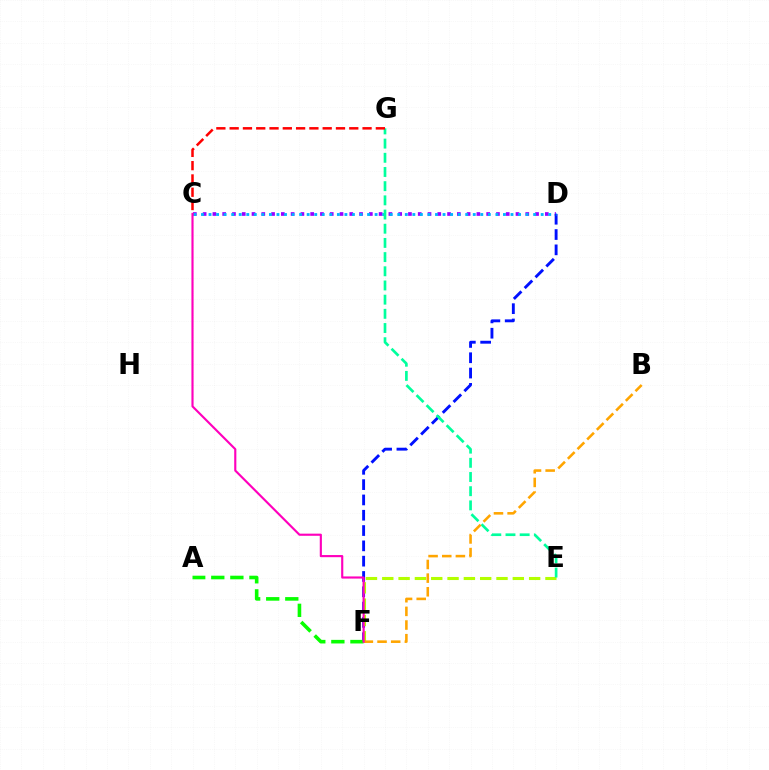{('C', 'D'): [{'color': '#9b00ff', 'line_style': 'dotted', 'thickness': 2.66}, {'color': '#00b5ff', 'line_style': 'dotted', 'thickness': 2.05}], ('D', 'F'): [{'color': '#0010ff', 'line_style': 'dashed', 'thickness': 2.08}], ('E', 'F'): [{'color': '#b3ff00', 'line_style': 'dashed', 'thickness': 2.22}], ('E', 'G'): [{'color': '#00ff9d', 'line_style': 'dashed', 'thickness': 1.93}], ('B', 'F'): [{'color': '#ffa500', 'line_style': 'dashed', 'thickness': 1.86}], ('A', 'F'): [{'color': '#08ff00', 'line_style': 'dashed', 'thickness': 2.59}], ('C', 'G'): [{'color': '#ff0000', 'line_style': 'dashed', 'thickness': 1.81}], ('C', 'F'): [{'color': '#ff00bd', 'line_style': 'solid', 'thickness': 1.54}]}